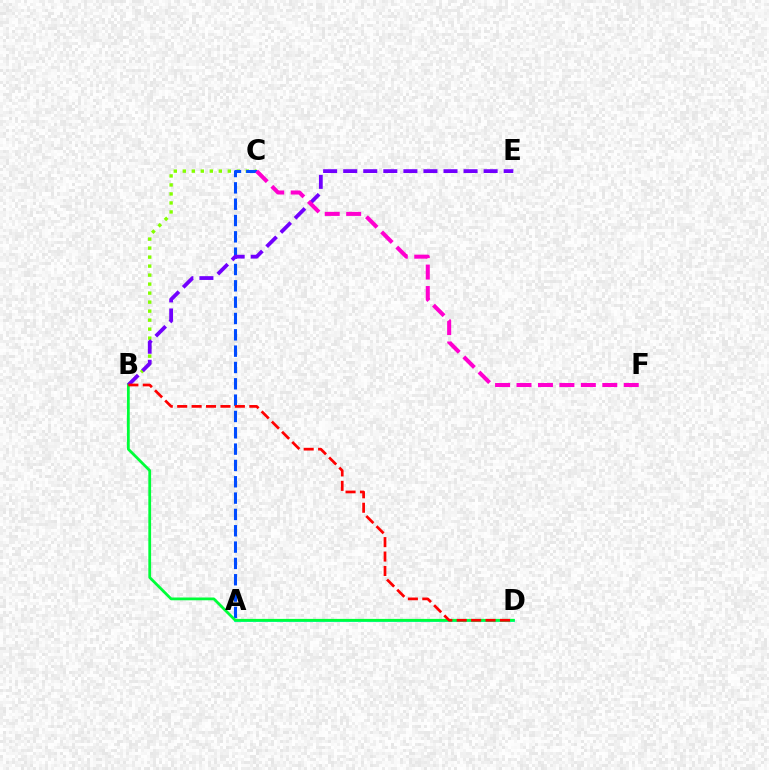{('B', 'C'): [{'color': '#84ff00', 'line_style': 'dotted', 'thickness': 2.45}], ('A', 'D'): [{'color': '#ffbd00', 'line_style': 'dotted', 'thickness': 1.8}, {'color': '#00fff6', 'line_style': 'solid', 'thickness': 2.06}], ('A', 'C'): [{'color': '#004bff', 'line_style': 'dashed', 'thickness': 2.22}], ('B', 'D'): [{'color': '#00ff39', 'line_style': 'solid', 'thickness': 2.0}, {'color': '#ff0000', 'line_style': 'dashed', 'thickness': 1.96}], ('B', 'E'): [{'color': '#7200ff', 'line_style': 'dashed', 'thickness': 2.73}], ('C', 'F'): [{'color': '#ff00cf', 'line_style': 'dashed', 'thickness': 2.91}]}